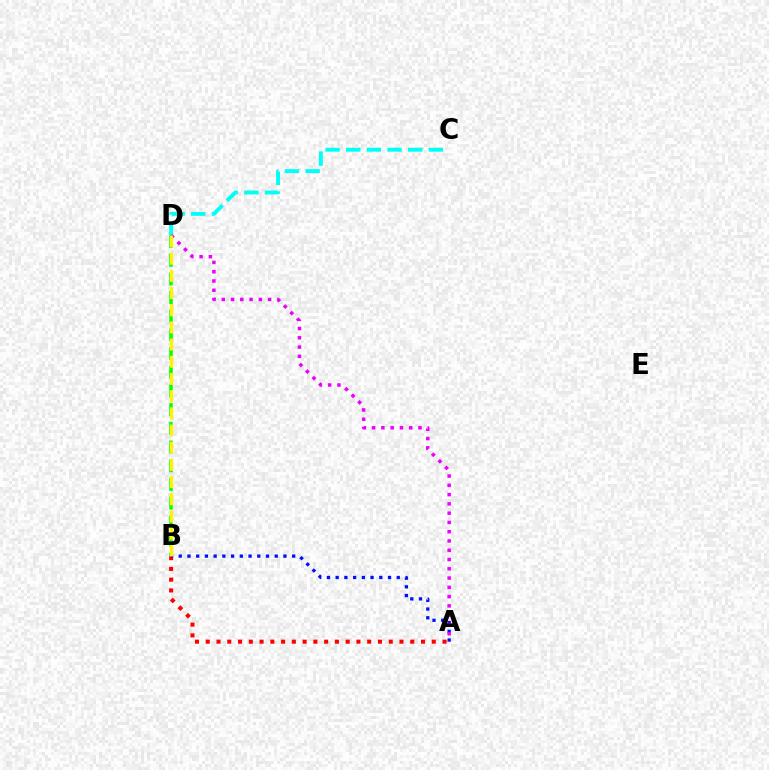{('A', 'B'): [{'color': '#ff0000', 'line_style': 'dotted', 'thickness': 2.92}, {'color': '#0010ff', 'line_style': 'dotted', 'thickness': 2.37}], ('B', 'D'): [{'color': '#08ff00', 'line_style': 'dashed', 'thickness': 2.54}, {'color': '#fcf500', 'line_style': 'dashed', 'thickness': 2.33}], ('C', 'D'): [{'color': '#00fff6', 'line_style': 'dashed', 'thickness': 2.81}], ('A', 'D'): [{'color': '#ee00ff', 'line_style': 'dotted', 'thickness': 2.52}]}